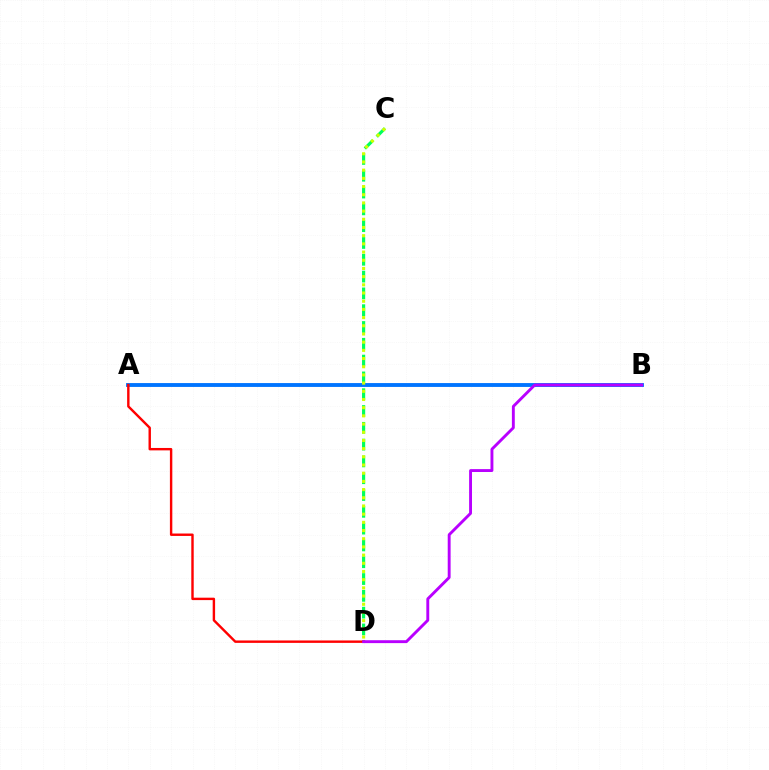{('A', 'B'): [{'color': '#0074ff', 'line_style': 'solid', 'thickness': 2.78}], ('C', 'D'): [{'color': '#00ff5c', 'line_style': 'dashed', 'thickness': 2.28}, {'color': '#d1ff00', 'line_style': 'dotted', 'thickness': 2.23}], ('A', 'D'): [{'color': '#ff0000', 'line_style': 'solid', 'thickness': 1.74}], ('B', 'D'): [{'color': '#b900ff', 'line_style': 'solid', 'thickness': 2.08}]}